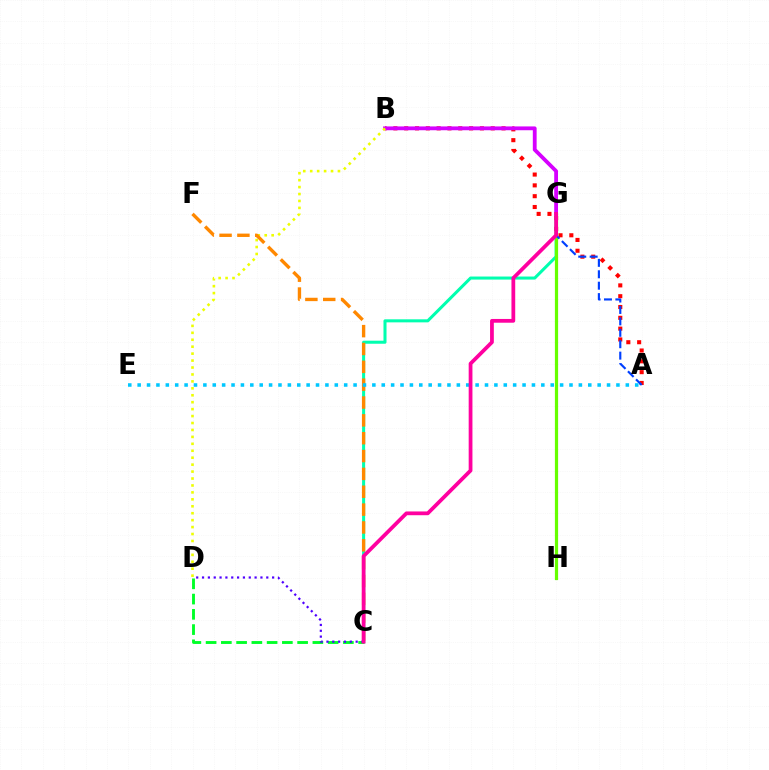{('A', 'B'): [{'color': '#ff0000', 'line_style': 'dotted', 'thickness': 2.94}], ('C', 'G'): [{'color': '#00ffaf', 'line_style': 'solid', 'thickness': 2.19}, {'color': '#ff00a0', 'line_style': 'solid', 'thickness': 2.71}], ('G', 'H'): [{'color': '#66ff00', 'line_style': 'solid', 'thickness': 2.31}], ('C', 'D'): [{'color': '#00ff27', 'line_style': 'dashed', 'thickness': 2.07}, {'color': '#4f00ff', 'line_style': 'dotted', 'thickness': 1.59}], ('B', 'G'): [{'color': '#d600ff', 'line_style': 'solid', 'thickness': 2.74}], ('B', 'D'): [{'color': '#eeff00', 'line_style': 'dotted', 'thickness': 1.89}], ('C', 'F'): [{'color': '#ff8800', 'line_style': 'dashed', 'thickness': 2.42}], ('A', 'G'): [{'color': '#003fff', 'line_style': 'dashed', 'thickness': 1.55}], ('A', 'E'): [{'color': '#00c7ff', 'line_style': 'dotted', 'thickness': 2.55}]}